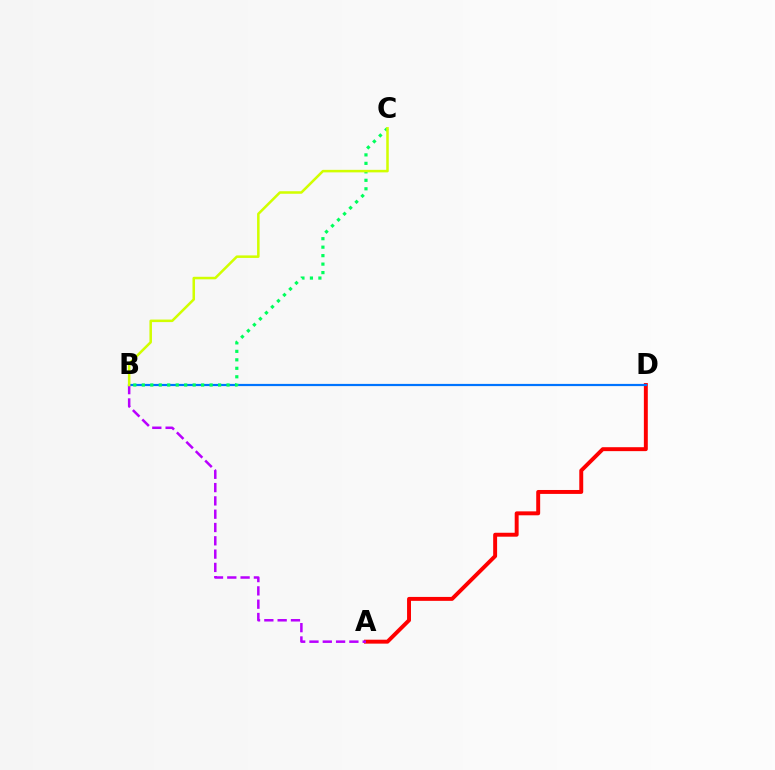{('A', 'D'): [{'color': '#ff0000', 'line_style': 'solid', 'thickness': 2.83}], ('A', 'B'): [{'color': '#b900ff', 'line_style': 'dashed', 'thickness': 1.81}], ('B', 'D'): [{'color': '#0074ff', 'line_style': 'solid', 'thickness': 1.59}], ('B', 'C'): [{'color': '#00ff5c', 'line_style': 'dotted', 'thickness': 2.3}, {'color': '#d1ff00', 'line_style': 'solid', 'thickness': 1.82}]}